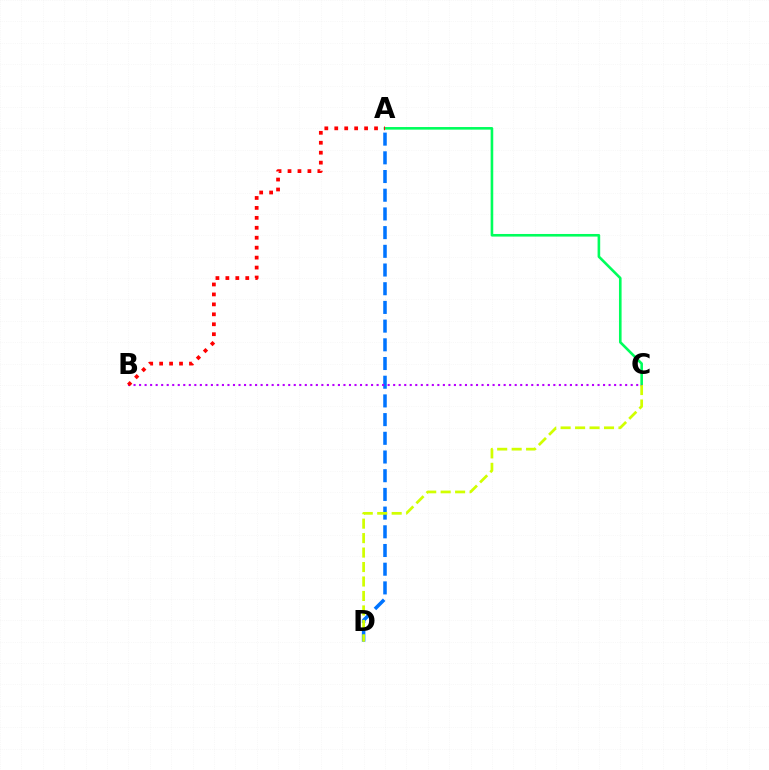{('A', 'D'): [{'color': '#0074ff', 'line_style': 'dashed', 'thickness': 2.54}], ('A', 'C'): [{'color': '#00ff5c', 'line_style': 'solid', 'thickness': 1.88}], ('C', 'D'): [{'color': '#d1ff00', 'line_style': 'dashed', 'thickness': 1.96}], ('B', 'C'): [{'color': '#b900ff', 'line_style': 'dotted', 'thickness': 1.5}], ('A', 'B'): [{'color': '#ff0000', 'line_style': 'dotted', 'thickness': 2.7}]}